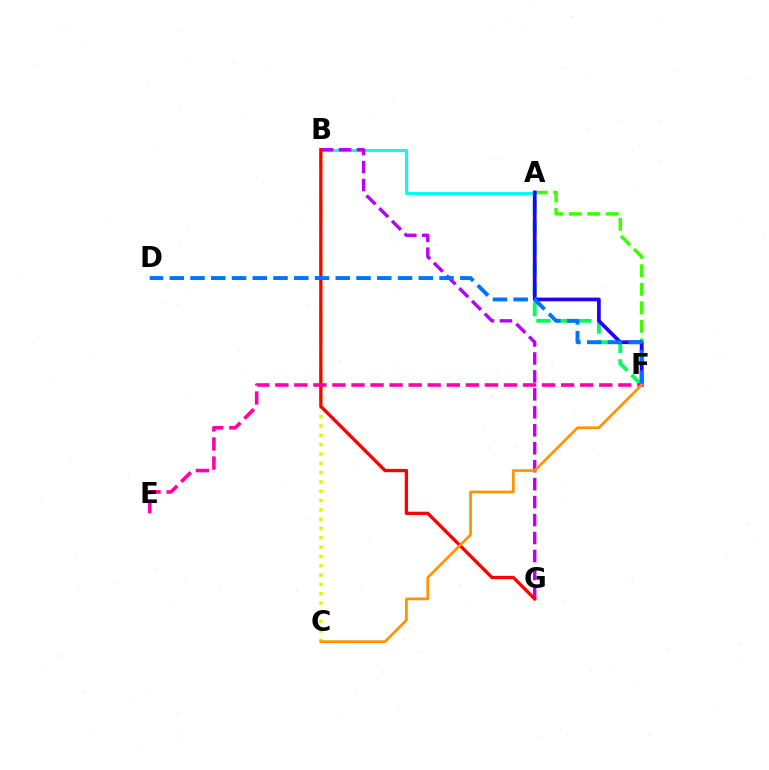{('A', 'F'): [{'color': '#3dff00', 'line_style': 'dashed', 'thickness': 2.51}, {'color': '#00ff5c', 'line_style': 'dashed', 'thickness': 2.77}, {'color': '#2500ff', 'line_style': 'solid', 'thickness': 2.67}], ('A', 'B'): [{'color': '#00fff6', 'line_style': 'solid', 'thickness': 2.19}], ('B', 'C'): [{'color': '#d1ff00', 'line_style': 'dotted', 'thickness': 2.53}], ('B', 'G'): [{'color': '#b900ff', 'line_style': 'dashed', 'thickness': 2.44}, {'color': '#ff0000', 'line_style': 'solid', 'thickness': 2.37}], ('E', 'F'): [{'color': '#ff00ac', 'line_style': 'dashed', 'thickness': 2.59}], ('D', 'F'): [{'color': '#0074ff', 'line_style': 'dashed', 'thickness': 2.82}], ('C', 'F'): [{'color': '#ff9400', 'line_style': 'solid', 'thickness': 1.97}]}